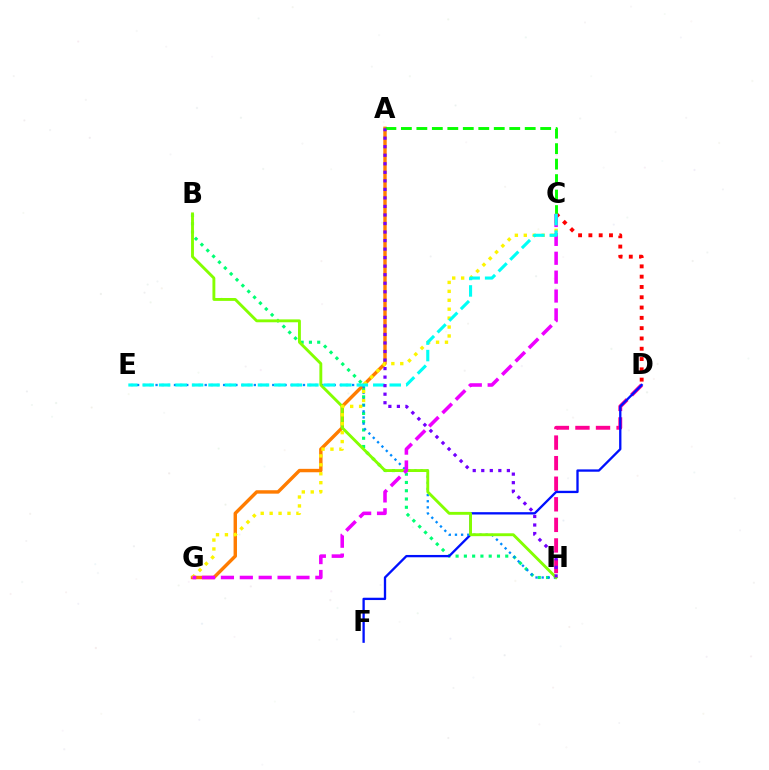{('D', 'H'): [{'color': '#ff0094', 'line_style': 'dashed', 'thickness': 2.79}], ('B', 'H'): [{'color': '#00ff74', 'line_style': 'dotted', 'thickness': 2.25}, {'color': '#84ff00', 'line_style': 'solid', 'thickness': 2.07}], ('D', 'F'): [{'color': '#0010ff', 'line_style': 'solid', 'thickness': 1.67}], ('C', 'D'): [{'color': '#ff0000', 'line_style': 'dotted', 'thickness': 2.8}], ('A', 'G'): [{'color': '#ff7c00', 'line_style': 'solid', 'thickness': 2.46}], ('E', 'H'): [{'color': '#008cff', 'line_style': 'dotted', 'thickness': 1.67}], ('A', 'C'): [{'color': '#08ff00', 'line_style': 'dashed', 'thickness': 2.1}], ('C', 'G'): [{'color': '#fcf500', 'line_style': 'dotted', 'thickness': 2.43}, {'color': '#ee00ff', 'line_style': 'dashed', 'thickness': 2.57}], ('C', 'E'): [{'color': '#00fff6', 'line_style': 'dashed', 'thickness': 2.24}], ('A', 'H'): [{'color': '#7200ff', 'line_style': 'dotted', 'thickness': 2.32}]}